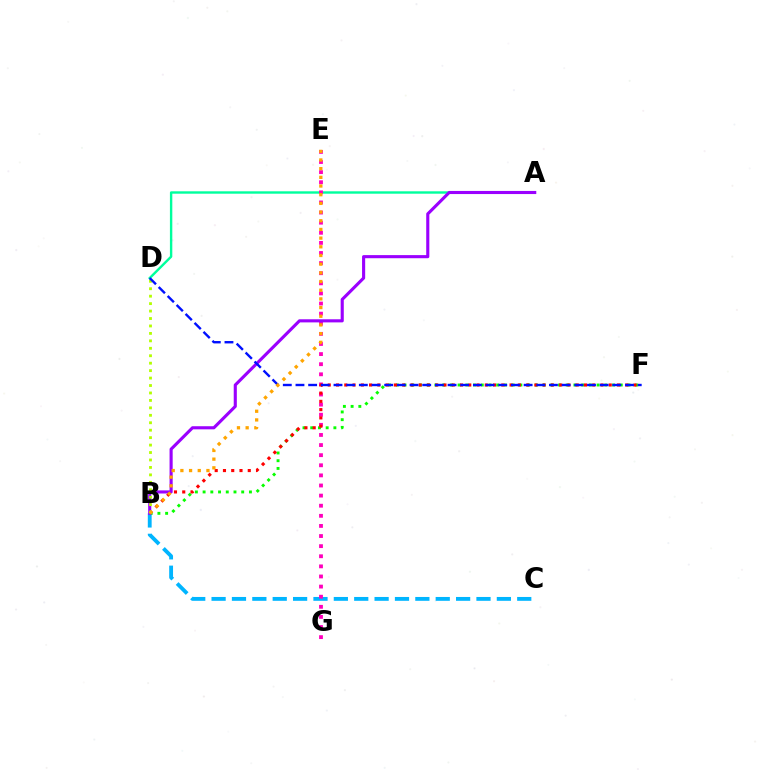{('A', 'D'): [{'color': '#00ff9d', 'line_style': 'solid', 'thickness': 1.72}], ('B', 'C'): [{'color': '#00b5ff', 'line_style': 'dashed', 'thickness': 2.77}], ('B', 'F'): [{'color': '#08ff00', 'line_style': 'dotted', 'thickness': 2.1}, {'color': '#ff0000', 'line_style': 'dotted', 'thickness': 2.25}], ('E', 'G'): [{'color': '#ff00bd', 'line_style': 'dotted', 'thickness': 2.75}], ('A', 'B'): [{'color': '#9b00ff', 'line_style': 'solid', 'thickness': 2.24}], ('B', 'D'): [{'color': '#b3ff00', 'line_style': 'dotted', 'thickness': 2.02}], ('D', 'F'): [{'color': '#0010ff', 'line_style': 'dashed', 'thickness': 1.72}], ('B', 'E'): [{'color': '#ffa500', 'line_style': 'dotted', 'thickness': 2.36}]}